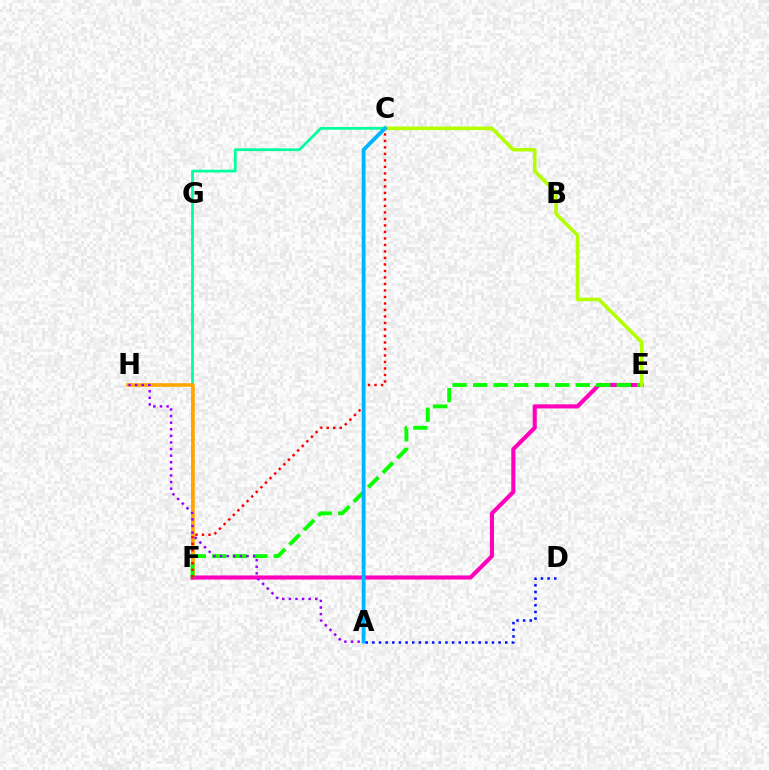{('C', 'F'): [{'color': '#00ff9d', 'line_style': 'solid', 'thickness': 1.97}, {'color': '#ff0000', 'line_style': 'dotted', 'thickness': 1.77}], ('F', 'H'): [{'color': '#ffa500', 'line_style': 'solid', 'thickness': 2.58}], ('E', 'F'): [{'color': '#ff00bd', 'line_style': 'solid', 'thickness': 2.96}, {'color': '#08ff00', 'line_style': 'dashed', 'thickness': 2.79}], ('A', 'H'): [{'color': '#9b00ff', 'line_style': 'dotted', 'thickness': 1.79}], ('C', 'E'): [{'color': '#b3ff00', 'line_style': 'solid', 'thickness': 2.58}], ('A', 'C'): [{'color': '#00b5ff', 'line_style': 'solid', 'thickness': 2.77}], ('A', 'D'): [{'color': '#0010ff', 'line_style': 'dotted', 'thickness': 1.81}]}